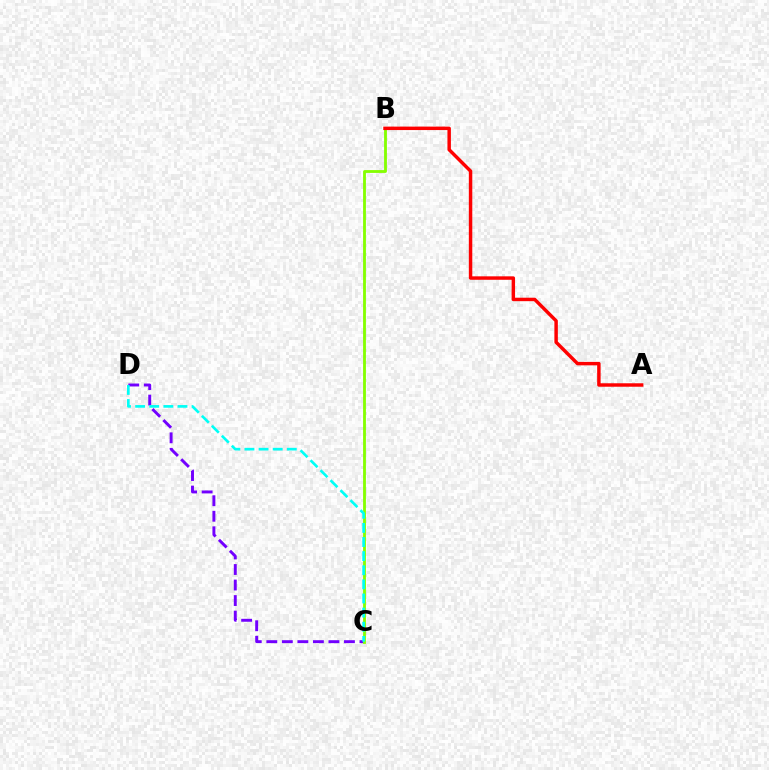{('C', 'D'): [{'color': '#7200ff', 'line_style': 'dashed', 'thickness': 2.11}, {'color': '#00fff6', 'line_style': 'dashed', 'thickness': 1.92}], ('B', 'C'): [{'color': '#84ff00', 'line_style': 'solid', 'thickness': 2.03}], ('A', 'B'): [{'color': '#ff0000', 'line_style': 'solid', 'thickness': 2.49}]}